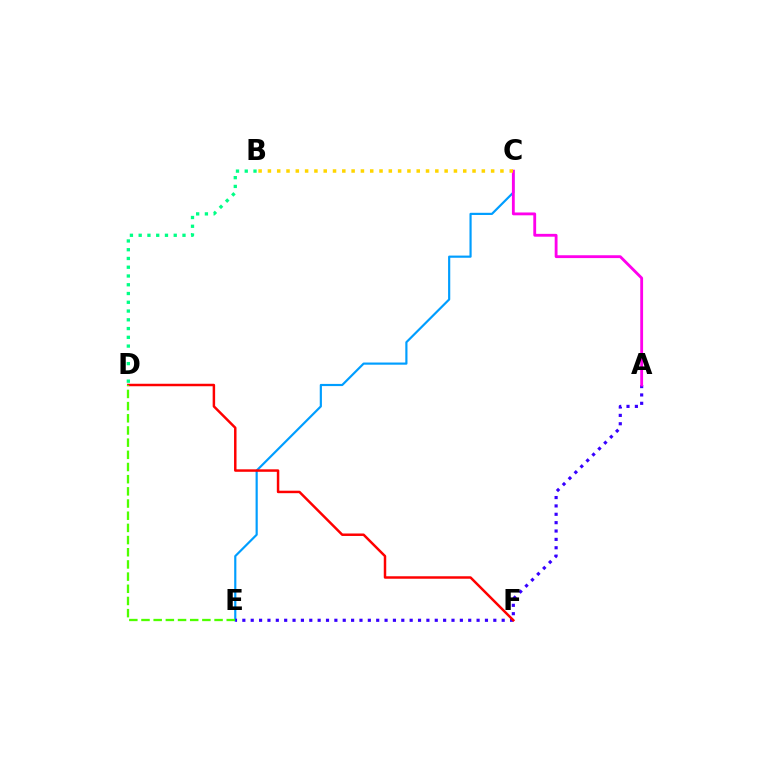{('B', 'D'): [{'color': '#00ff86', 'line_style': 'dotted', 'thickness': 2.38}], ('C', 'E'): [{'color': '#009eff', 'line_style': 'solid', 'thickness': 1.57}], ('A', 'E'): [{'color': '#3700ff', 'line_style': 'dotted', 'thickness': 2.27}], ('A', 'C'): [{'color': '#ff00ed', 'line_style': 'solid', 'thickness': 2.04}], ('D', 'F'): [{'color': '#ff0000', 'line_style': 'solid', 'thickness': 1.78}], ('B', 'C'): [{'color': '#ffd500', 'line_style': 'dotted', 'thickness': 2.53}], ('D', 'E'): [{'color': '#4fff00', 'line_style': 'dashed', 'thickness': 1.65}]}